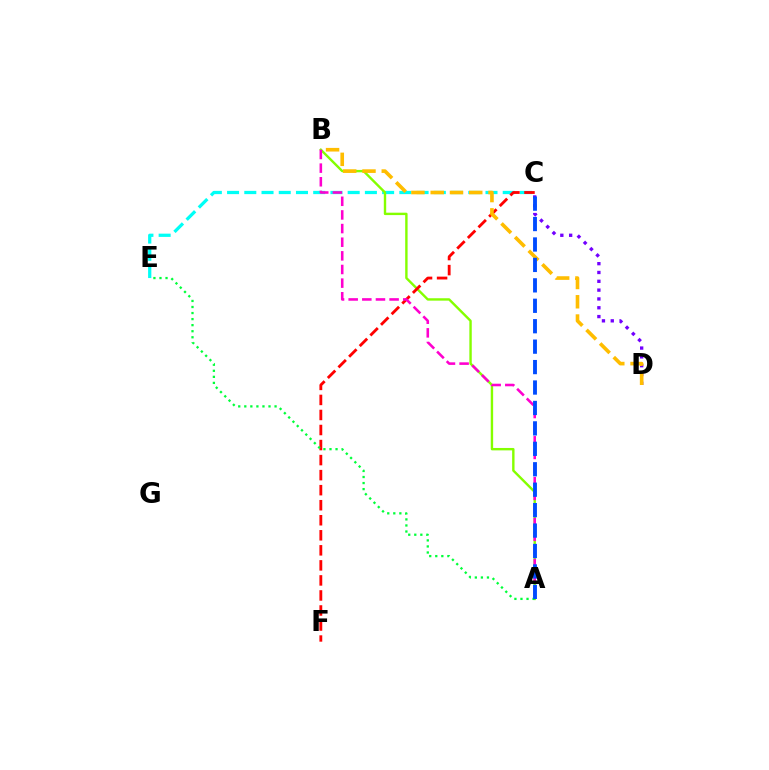{('C', 'E'): [{'color': '#00fff6', 'line_style': 'dashed', 'thickness': 2.34}], ('A', 'B'): [{'color': '#84ff00', 'line_style': 'solid', 'thickness': 1.73}, {'color': '#ff00cf', 'line_style': 'dashed', 'thickness': 1.85}], ('C', 'F'): [{'color': '#ff0000', 'line_style': 'dashed', 'thickness': 2.04}], ('A', 'E'): [{'color': '#00ff39', 'line_style': 'dotted', 'thickness': 1.64}], ('C', 'D'): [{'color': '#7200ff', 'line_style': 'dotted', 'thickness': 2.4}], ('B', 'D'): [{'color': '#ffbd00', 'line_style': 'dashed', 'thickness': 2.62}], ('A', 'C'): [{'color': '#004bff', 'line_style': 'dashed', 'thickness': 2.78}]}